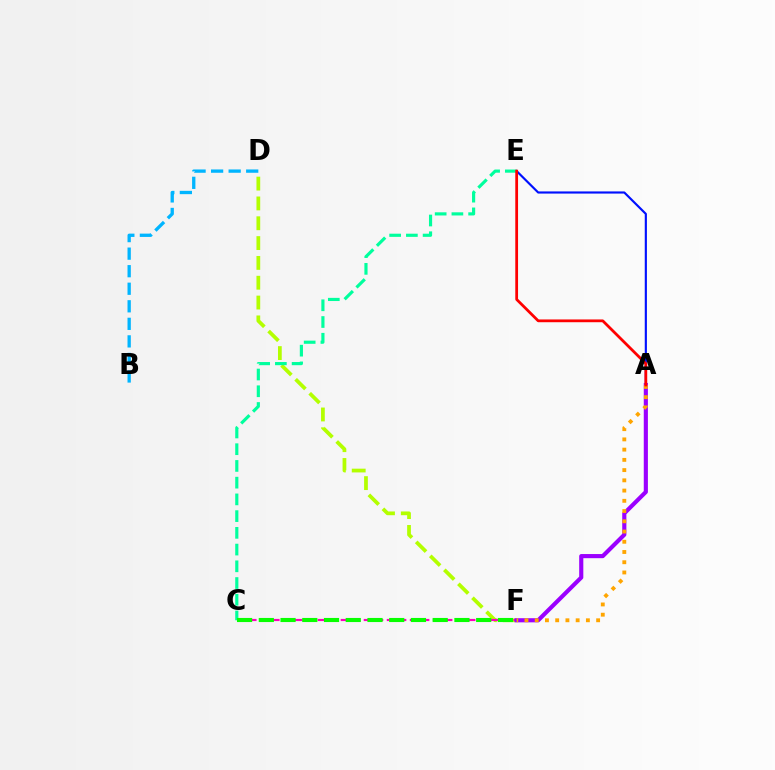{('D', 'F'): [{'color': '#b3ff00', 'line_style': 'dashed', 'thickness': 2.69}], ('A', 'E'): [{'color': '#0010ff', 'line_style': 'solid', 'thickness': 1.55}, {'color': '#ff0000', 'line_style': 'solid', 'thickness': 1.99}], ('B', 'D'): [{'color': '#00b5ff', 'line_style': 'dashed', 'thickness': 2.38}], ('C', 'F'): [{'color': '#ff00bd', 'line_style': 'dashed', 'thickness': 1.57}, {'color': '#08ff00', 'line_style': 'dashed', 'thickness': 2.95}], ('C', 'E'): [{'color': '#00ff9d', 'line_style': 'dashed', 'thickness': 2.27}], ('A', 'F'): [{'color': '#9b00ff', 'line_style': 'solid', 'thickness': 2.98}, {'color': '#ffa500', 'line_style': 'dotted', 'thickness': 2.78}]}